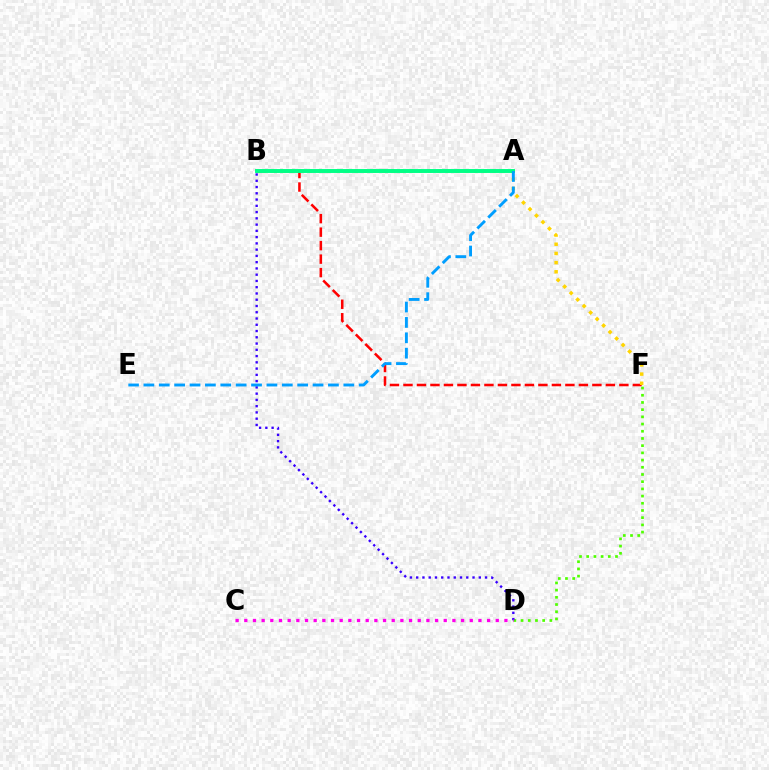{('B', 'F'): [{'color': '#ff0000', 'line_style': 'dashed', 'thickness': 1.83}, {'color': '#ffd500', 'line_style': 'dotted', 'thickness': 2.49}], ('D', 'F'): [{'color': '#4fff00', 'line_style': 'dotted', 'thickness': 1.96}], ('A', 'B'): [{'color': '#00ff86', 'line_style': 'solid', 'thickness': 2.82}], ('B', 'D'): [{'color': '#3700ff', 'line_style': 'dotted', 'thickness': 1.7}], ('A', 'E'): [{'color': '#009eff', 'line_style': 'dashed', 'thickness': 2.09}], ('C', 'D'): [{'color': '#ff00ed', 'line_style': 'dotted', 'thickness': 2.36}]}